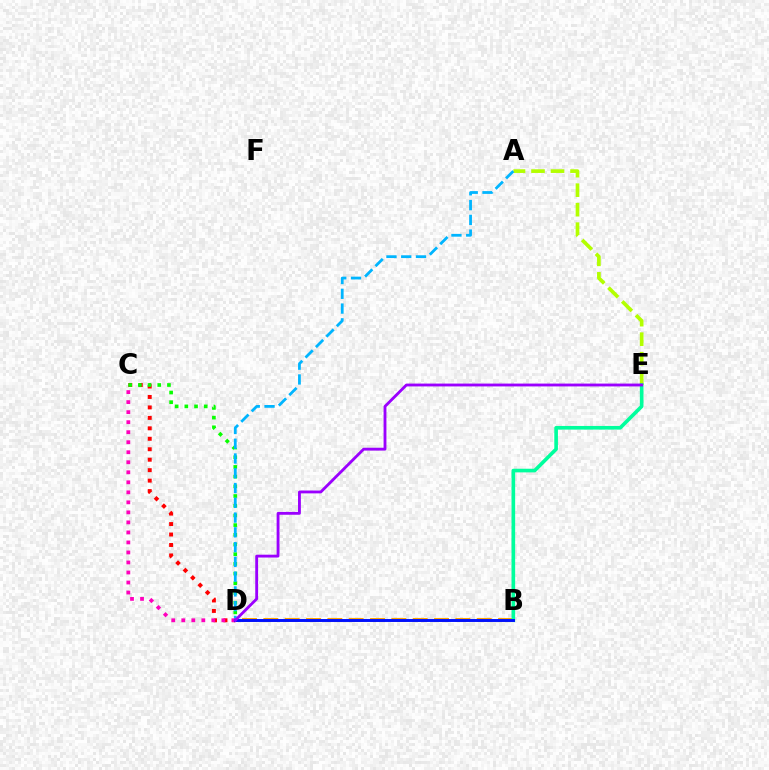{('C', 'D'): [{'color': '#ff0000', 'line_style': 'dotted', 'thickness': 2.84}, {'color': '#08ff00', 'line_style': 'dotted', 'thickness': 2.63}, {'color': '#ff00bd', 'line_style': 'dotted', 'thickness': 2.72}], ('A', 'E'): [{'color': '#b3ff00', 'line_style': 'dashed', 'thickness': 2.65}], ('B', 'D'): [{'color': '#ffa500', 'line_style': 'dashed', 'thickness': 2.9}, {'color': '#0010ff', 'line_style': 'solid', 'thickness': 2.11}], ('B', 'E'): [{'color': '#00ff9d', 'line_style': 'solid', 'thickness': 2.62}], ('A', 'D'): [{'color': '#00b5ff', 'line_style': 'dashed', 'thickness': 2.01}], ('D', 'E'): [{'color': '#9b00ff', 'line_style': 'solid', 'thickness': 2.05}]}